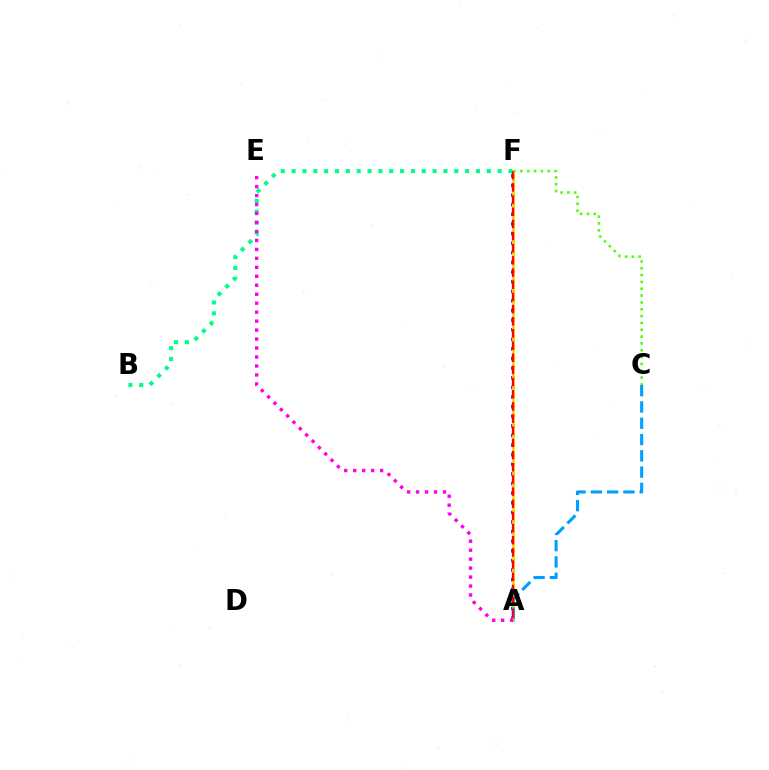{('B', 'F'): [{'color': '#00ff86', 'line_style': 'dotted', 'thickness': 2.95}], ('A', 'F'): [{'color': '#3700ff', 'line_style': 'dotted', 'thickness': 2.61}, {'color': '#ffd500', 'line_style': 'solid', 'thickness': 2.02}, {'color': '#ff0000', 'line_style': 'dashed', 'thickness': 1.65}], ('A', 'C'): [{'color': '#009eff', 'line_style': 'dashed', 'thickness': 2.21}], ('A', 'E'): [{'color': '#ff00ed', 'line_style': 'dotted', 'thickness': 2.44}], ('C', 'F'): [{'color': '#4fff00', 'line_style': 'dotted', 'thickness': 1.86}]}